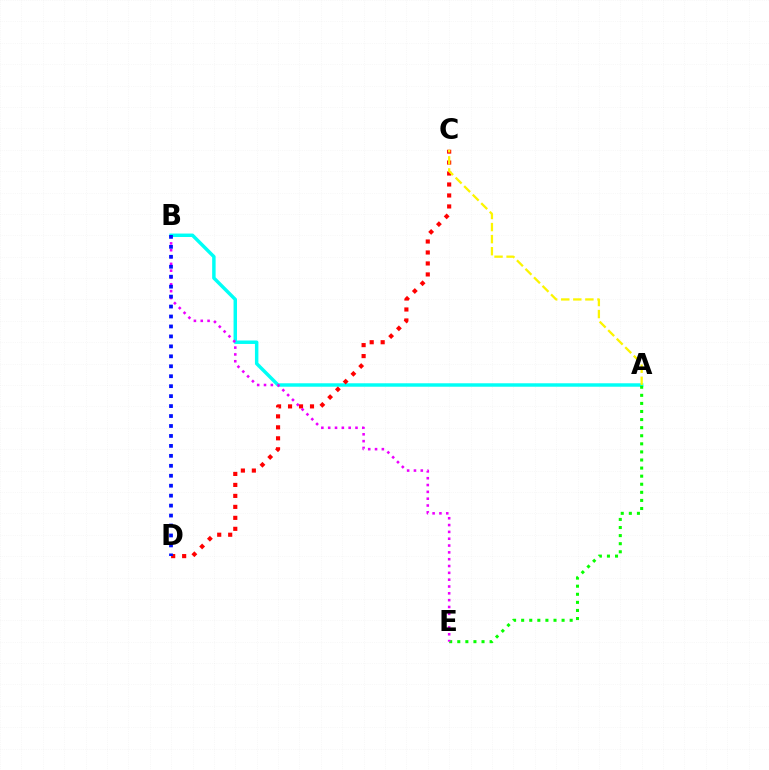{('A', 'B'): [{'color': '#00fff6', 'line_style': 'solid', 'thickness': 2.49}], ('A', 'E'): [{'color': '#08ff00', 'line_style': 'dotted', 'thickness': 2.2}], ('C', 'D'): [{'color': '#ff0000', 'line_style': 'dotted', 'thickness': 2.98}], ('A', 'C'): [{'color': '#fcf500', 'line_style': 'dashed', 'thickness': 1.64}], ('B', 'E'): [{'color': '#ee00ff', 'line_style': 'dotted', 'thickness': 1.85}], ('B', 'D'): [{'color': '#0010ff', 'line_style': 'dotted', 'thickness': 2.7}]}